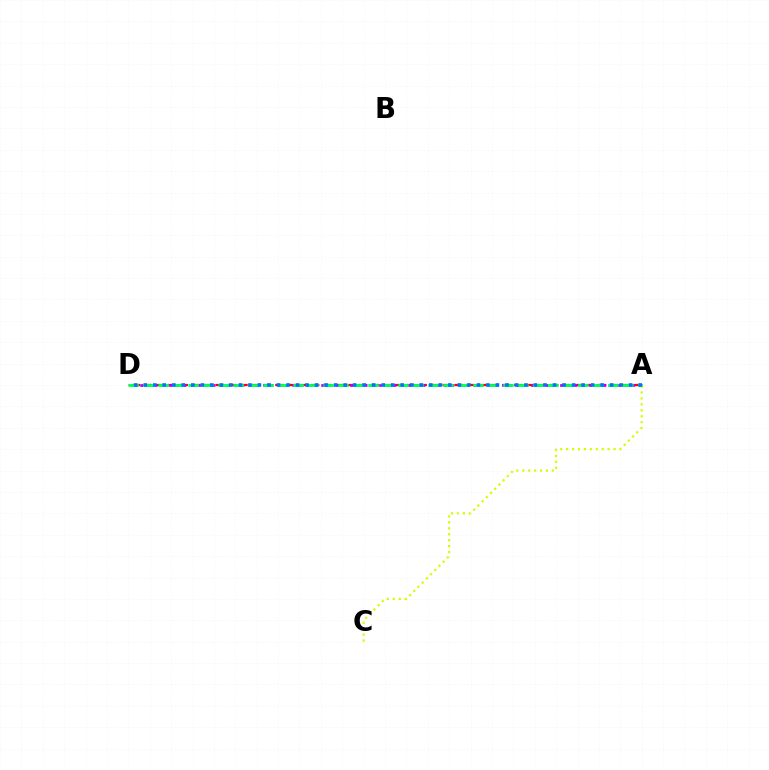{('A', 'D'): [{'color': '#ff0000', 'line_style': 'dashed', 'thickness': 1.62}, {'color': '#b900ff', 'line_style': 'dotted', 'thickness': 1.97}, {'color': '#00ff5c', 'line_style': 'dashed', 'thickness': 2.04}, {'color': '#0074ff', 'line_style': 'dotted', 'thickness': 2.59}], ('A', 'C'): [{'color': '#d1ff00', 'line_style': 'dotted', 'thickness': 1.61}]}